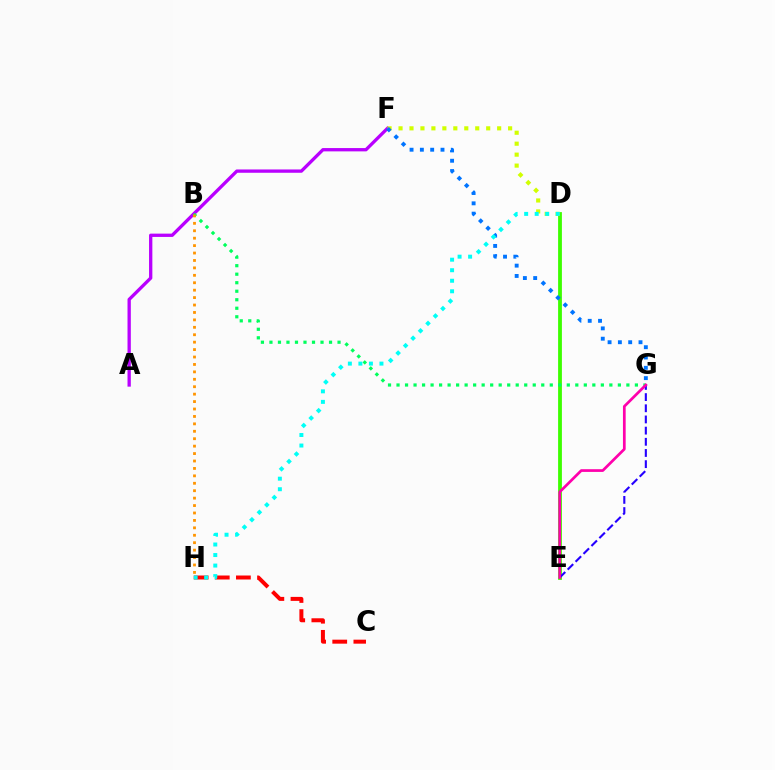{('A', 'F'): [{'color': '#b900ff', 'line_style': 'solid', 'thickness': 2.38}], ('D', 'E'): [{'color': '#3dff00', 'line_style': 'solid', 'thickness': 2.73}], ('C', 'H'): [{'color': '#ff0000', 'line_style': 'dashed', 'thickness': 2.87}], ('E', 'G'): [{'color': '#2500ff', 'line_style': 'dashed', 'thickness': 1.52}, {'color': '#ff00ac', 'line_style': 'solid', 'thickness': 1.95}], ('D', 'F'): [{'color': '#d1ff00', 'line_style': 'dotted', 'thickness': 2.98}], ('B', 'G'): [{'color': '#00ff5c', 'line_style': 'dotted', 'thickness': 2.31}], ('F', 'G'): [{'color': '#0074ff', 'line_style': 'dotted', 'thickness': 2.8}], ('D', 'H'): [{'color': '#00fff6', 'line_style': 'dotted', 'thickness': 2.86}], ('B', 'H'): [{'color': '#ff9400', 'line_style': 'dotted', 'thickness': 2.02}]}